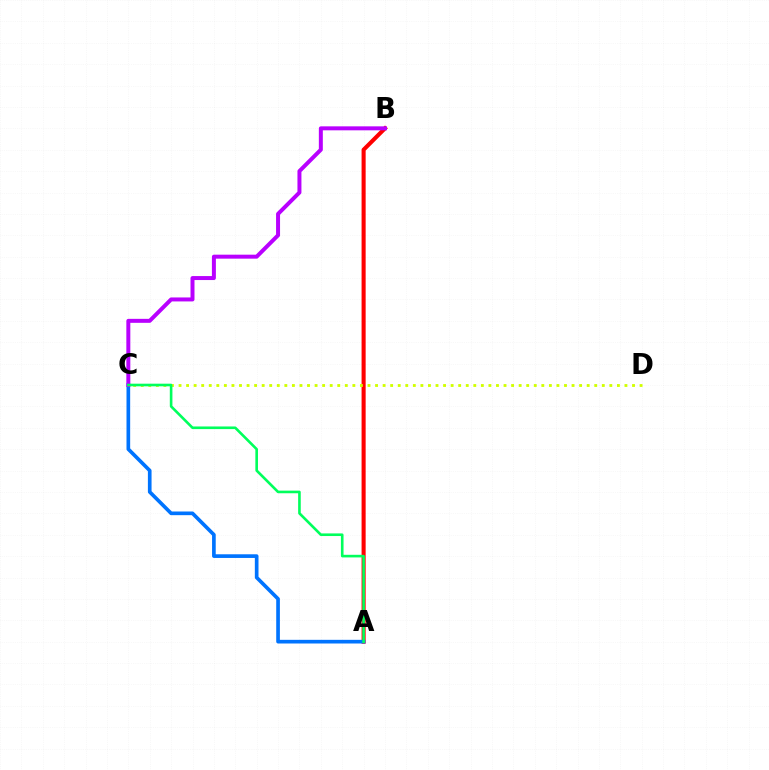{('A', 'B'): [{'color': '#ff0000', 'line_style': 'solid', 'thickness': 2.93}], ('A', 'C'): [{'color': '#0074ff', 'line_style': 'solid', 'thickness': 2.64}, {'color': '#00ff5c', 'line_style': 'solid', 'thickness': 1.89}], ('B', 'C'): [{'color': '#b900ff', 'line_style': 'solid', 'thickness': 2.87}], ('C', 'D'): [{'color': '#d1ff00', 'line_style': 'dotted', 'thickness': 2.05}]}